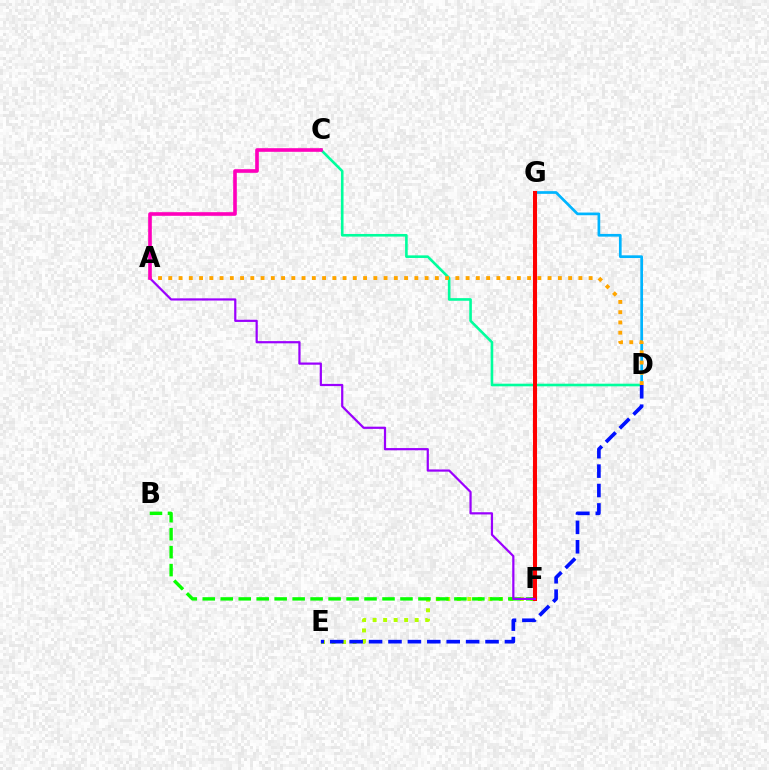{('C', 'D'): [{'color': '#00ff9d', 'line_style': 'solid', 'thickness': 1.88}], ('E', 'F'): [{'color': '#b3ff00', 'line_style': 'dotted', 'thickness': 2.86}], ('B', 'F'): [{'color': '#08ff00', 'line_style': 'dashed', 'thickness': 2.44}], ('D', 'G'): [{'color': '#00b5ff', 'line_style': 'solid', 'thickness': 1.94}], ('A', 'D'): [{'color': '#ffa500', 'line_style': 'dotted', 'thickness': 2.79}], ('D', 'E'): [{'color': '#0010ff', 'line_style': 'dashed', 'thickness': 2.64}], ('F', 'G'): [{'color': '#ff0000', 'line_style': 'solid', 'thickness': 2.93}], ('A', 'F'): [{'color': '#9b00ff', 'line_style': 'solid', 'thickness': 1.59}], ('A', 'C'): [{'color': '#ff00bd', 'line_style': 'solid', 'thickness': 2.61}]}